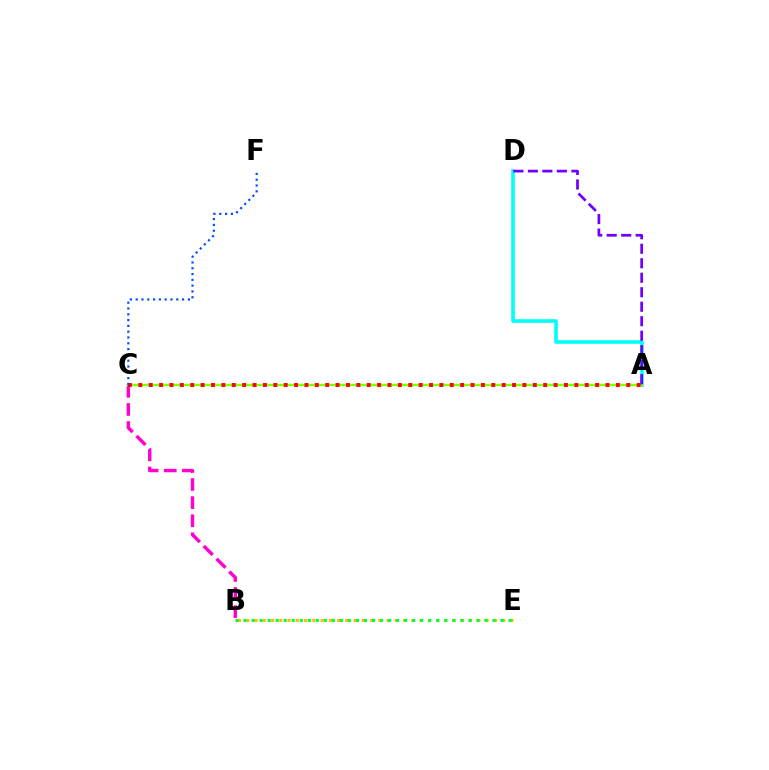{('A', 'D'): [{'color': '#00fff6', 'line_style': 'solid', 'thickness': 2.59}, {'color': '#7200ff', 'line_style': 'dashed', 'thickness': 1.97}], ('B', 'E'): [{'color': '#ffbd00', 'line_style': 'dotted', 'thickness': 2.24}, {'color': '#00ff39', 'line_style': 'dotted', 'thickness': 2.18}], ('B', 'C'): [{'color': '#ff00cf', 'line_style': 'dashed', 'thickness': 2.46}], ('A', 'C'): [{'color': '#84ff00', 'line_style': 'solid', 'thickness': 1.71}, {'color': '#ff0000', 'line_style': 'dotted', 'thickness': 2.82}], ('C', 'F'): [{'color': '#004bff', 'line_style': 'dotted', 'thickness': 1.58}]}